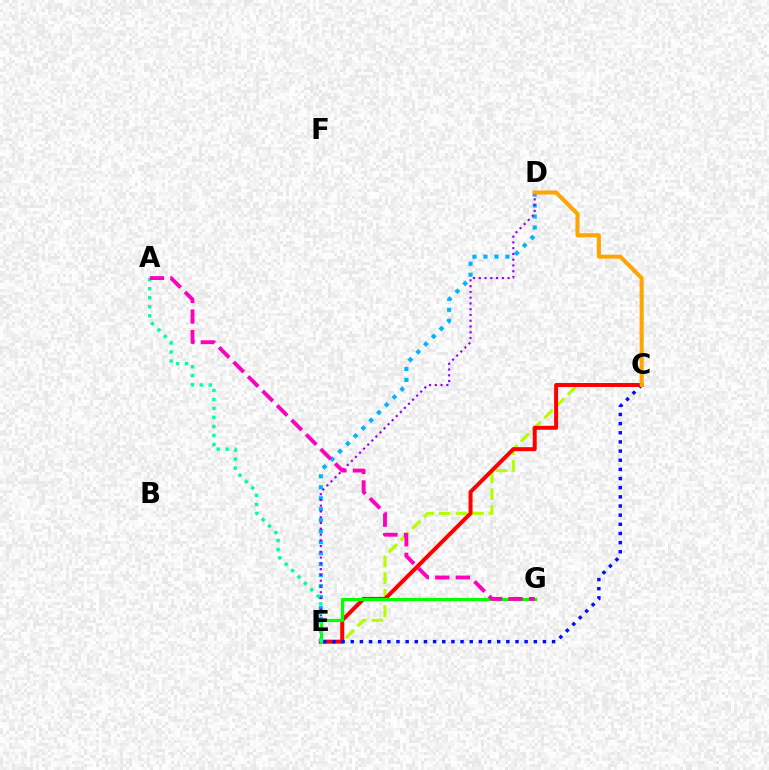{('C', 'E'): [{'color': '#b3ff00', 'line_style': 'dashed', 'thickness': 2.25}, {'color': '#ff0000', 'line_style': 'solid', 'thickness': 2.87}, {'color': '#0010ff', 'line_style': 'dotted', 'thickness': 2.49}], ('D', 'E'): [{'color': '#00b5ff', 'line_style': 'dotted', 'thickness': 2.98}, {'color': '#9b00ff', 'line_style': 'dotted', 'thickness': 1.57}], ('E', 'G'): [{'color': '#08ff00', 'line_style': 'solid', 'thickness': 2.31}], ('C', 'D'): [{'color': '#ffa500', 'line_style': 'solid', 'thickness': 2.91}], ('A', 'E'): [{'color': '#00ff9d', 'line_style': 'dotted', 'thickness': 2.45}], ('A', 'G'): [{'color': '#ff00bd', 'line_style': 'dashed', 'thickness': 2.79}]}